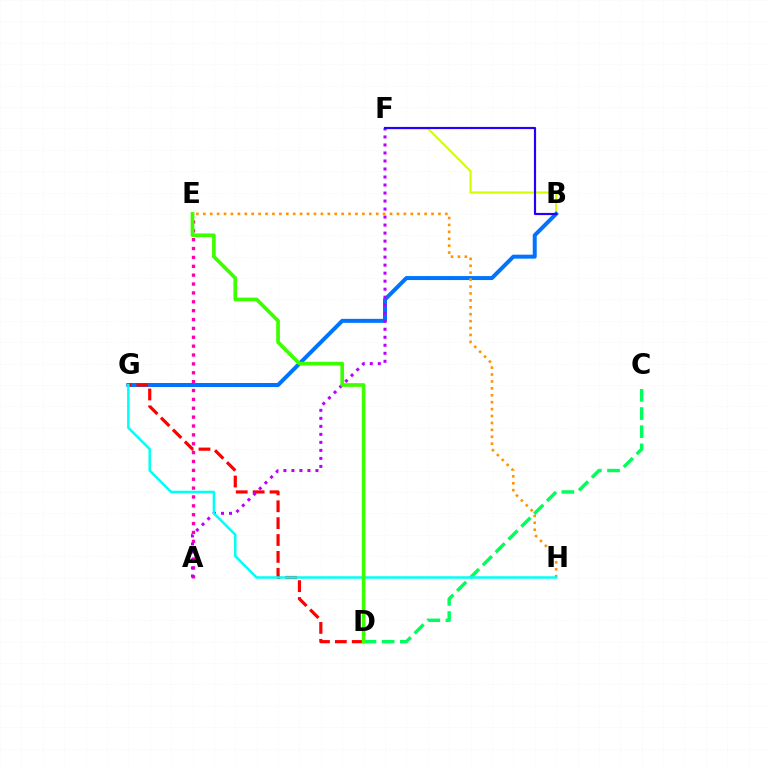{('B', 'F'): [{'color': '#d1ff00', 'line_style': 'solid', 'thickness': 1.52}, {'color': '#2500ff', 'line_style': 'solid', 'thickness': 1.56}], ('B', 'G'): [{'color': '#0074ff', 'line_style': 'solid', 'thickness': 2.88}], ('D', 'G'): [{'color': '#ff0000', 'line_style': 'dashed', 'thickness': 2.29}], ('A', 'E'): [{'color': '#ff00ac', 'line_style': 'dotted', 'thickness': 2.41}], ('E', 'H'): [{'color': '#ff9400', 'line_style': 'dotted', 'thickness': 1.88}], ('C', 'D'): [{'color': '#00ff5c', 'line_style': 'dashed', 'thickness': 2.47}], ('A', 'F'): [{'color': '#b900ff', 'line_style': 'dotted', 'thickness': 2.18}], ('G', 'H'): [{'color': '#00fff6', 'line_style': 'solid', 'thickness': 1.8}], ('D', 'E'): [{'color': '#3dff00', 'line_style': 'solid', 'thickness': 2.65}]}